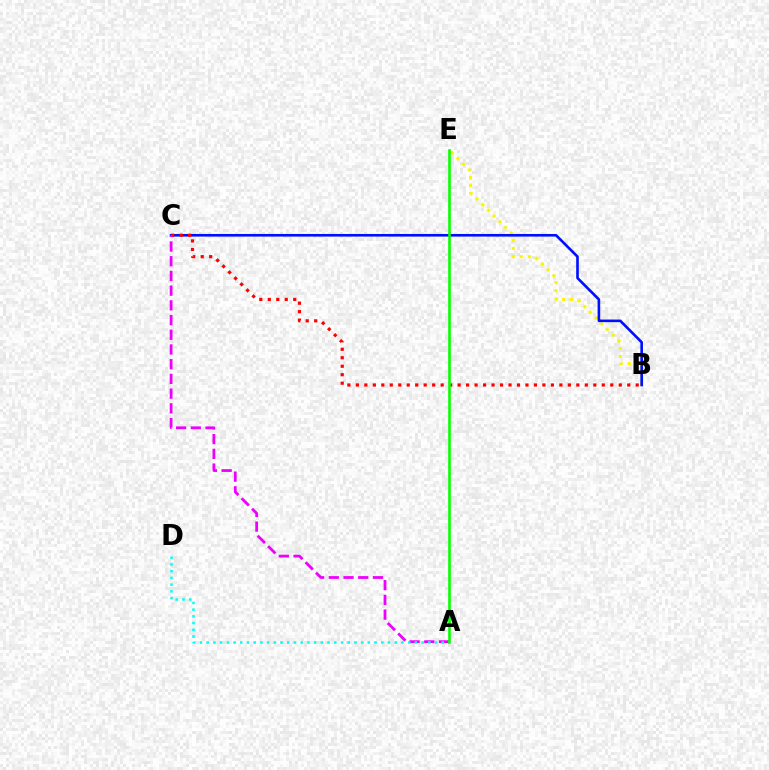{('B', 'E'): [{'color': '#fcf500', 'line_style': 'dotted', 'thickness': 2.19}], ('B', 'C'): [{'color': '#0010ff', 'line_style': 'solid', 'thickness': 1.9}, {'color': '#ff0000', 'line_style': 'dotted', 'thickness': 2.3}], ('A', 'C'): [{'color': '#ee00ff', 'line_style': 'dashed', 'thickness': 2.0}], ('A', 'D'): [{'color': '#00fff6', 'line_style': 'dotted', 'thickness': 1.82}], ('A', 'E'): [{'color': '#08ff00', 'line_style': 'solid', 'thickness': 1.89}]}